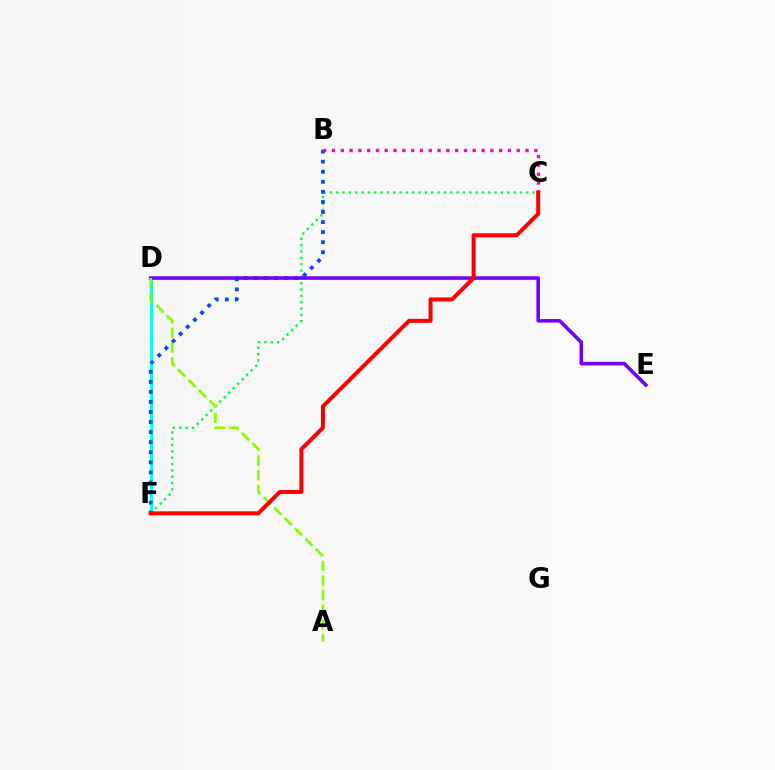{('D', 'F'): [{'color': '#ffbd00', 'line_style': 'dashed', 'thickness': 1.94}, {'color': '#00fff6', 'line_style': 'solid', 'thickness': 2.1}], ('C', 'F'): [{'color': '#00ff39', 'line_style': 'dotted', 'thickness': 1.72}, {'color': '#ff0000', 'line_style': 'solid', 'thickness': 2.89}], ('B', 'F'): [{'color': '#004bff', 'line_style': 'dotted', 'thickness': 2.73}], ('B', 'C'): [{'color': '#ff00cf', 'line_style': 'dotted', 'thickness': 2.39}], ('D', 'E'): [{'color': '#7200ff', 'line_style': 'solid', 'thickness': 2.57}], ('A', 'D'): [{'color': '#84ff00', 'line_style': 'dashed', 'thickness': 1.99}]}